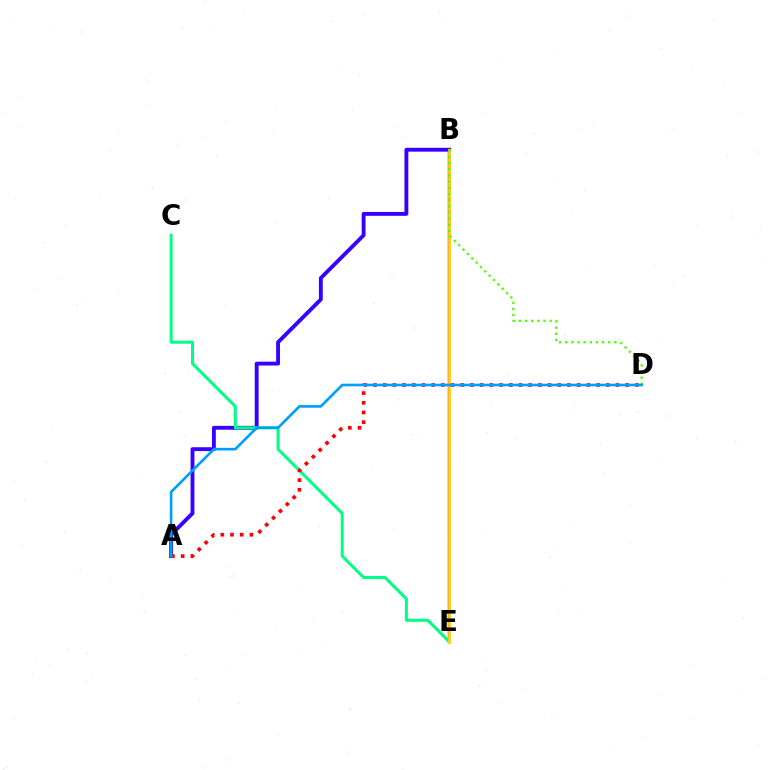{('A', 'B'): [{'color': '#3700ff', 'line_style': 'solid', 'thickness': 2.78}], ('B', 'E'): [{'color': '#ff00ed', 'line_style': 'solid', 'thickness': 1.8}, {'color': '#ffd500', 'line_style': 'solid', 'thickness': 1.94}], ('C', 'E'): [{'color': '#00ff86', 'line_style': 'solid', 'thickness': 2.17}], ('A', 'D'): [{'color': '#ff0000', 'line_style': 'dotted', 'thickness': 2.64}, {'color': '#009eff', 'line_style': 'solid', 'thickness': 1.9}], ('B', 'D'): [{'color': '#4fff00', 'line_style': 'dotted', 'thickness': 1.67}]}